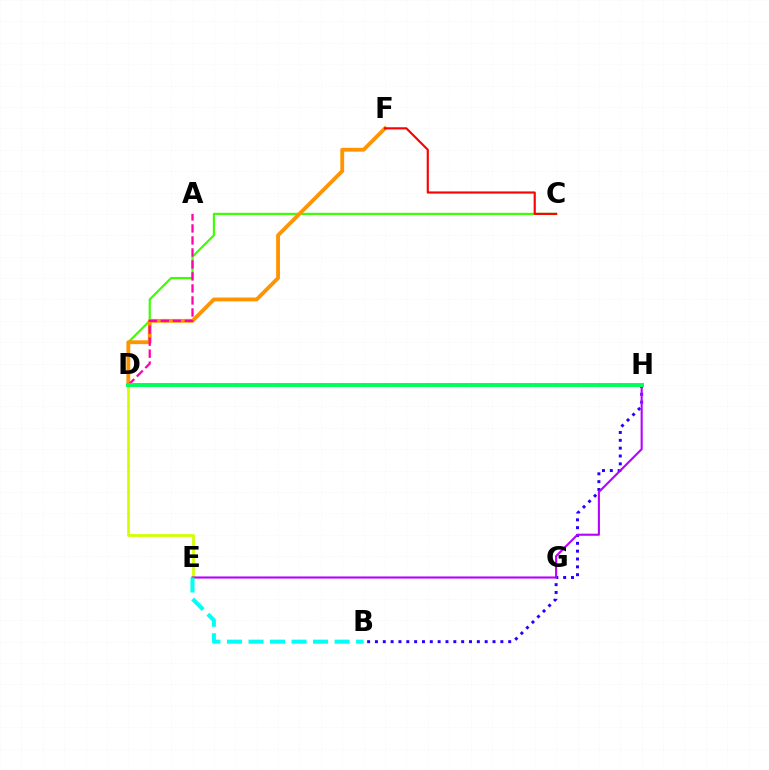{('B', 'H'): [{'color': '#2500ff', 'line_style': 'dotted', 'thickness': 2.13}], ('D', 'E'): [{'color': '#d1ff00', 'line_style': 'solid', 'thickness': 2.0}], ('C', 'D'): [{'color': '#3dff00', 'line_style': 'solid', 'thickness': 1.56}], ('D', 'F'): [{'color': '#ff9400', 'line_style': 'solid', 'thickness': 2.76}], ('C', 'F'): [{'color': '#ff0000', 'line_style': 'solid', 'thickness': 1.55}], ('A', 'D'): [{'color': '#ff00ac', 'line_style': 'dashed', 'thickness': 1.63}], ('E', 'H'): [{'color': '#b900ff', 'line_style': 'solid', 'thickness': 1.51}], ('D', 'H'): [{'color': '#0074ff', 'line_style': 'dashed', 'thickness': 1.69}, {'color': '#00ff5c', 'line_style': 'solid', 'thickness': 2.83}], ('B', 'E'): [{'color': '#00fff6', 'line_style': 'dashed', 'thickness': 2.92}]}